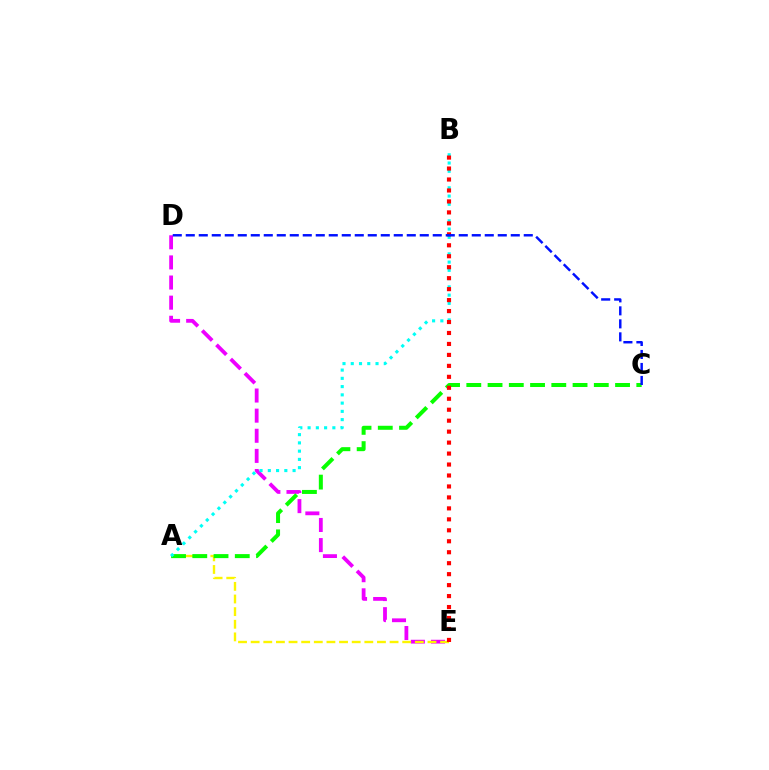{('D', 'E'): [{'color': '#ee00ff', 'line_style': 'dashed', 'thickness': 2.73}], ('A', 'E'): [{'color': '#fcf500', 'line_style': 'dashed', 'thickness': 1.72}], ('A', 'C'): [{'color': '#08ff00', 'line_style': 'dashed', 'thickness': 2.89}], ('A', 'B'): [{'color': '#00fff6', 'line_style': 'dotted', 'thickness': 2.24}], ('B', 'E'): [{'color': '#ff0000', 'line_style': 'dotted', 'thickness': 2.98}], ('C', 'D'): [{'color': '#0010ff', 'line_style': 'dashed', 'thickness': 1.77}]}